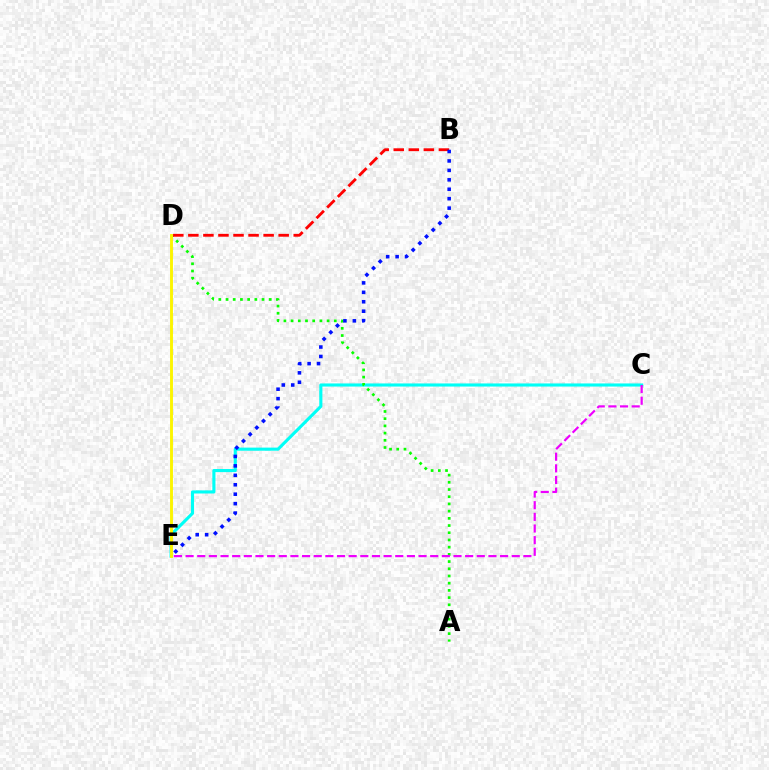{('C', 'E'): [{'color': '#00fff6', 'line_style': 'solid', 'thickness': 2.24}, {'color': '#ee00ff', 'line_style': 'dashed', 'thickness': 1.58}], ('A', 'D'): [{'color': '#08ff00', 'line_style': 'dotted', 'thickness': 1.96}], ('D', 'E'): [{'color': '#fcf500', 'line_style': 'solid', 'thickness': 2.09}], ('B', 'D'): [{'color': '#ff0000', 'line_style': 'dashed', 'thickness': 2.04}], ('B', 'E'): [{'color': '#0010ff', 'line_style': 'dotted', 'thickness': 2.56}]}